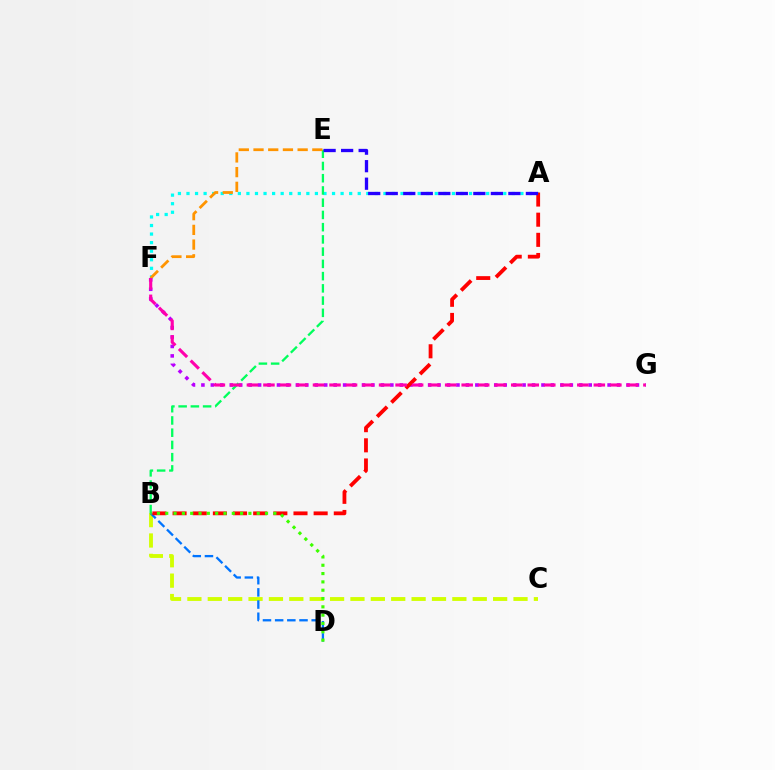{('A', 'F'): [{'color': '#00fff6', 'line_style': 'dotted', 'thickness': 2.33}], ('B', 'C'): [{'color': '#d1ff00', 'line_style': 'dashed', 'thickness': 2.77}], ('F', 'G'): [{'color': '#b900ff', 'line_style': 'dotted', 'thickness': 2.57}, {'color': '#ff00ac', 'line_style': 'dashed', 'thickness': 2.24}], ('B', 'E'): [{'color': '#00ff5c', 'line_style': 'dashed', 'thickness': 1.66}], ('B', 'D'): [{'color': '#0074ff', 'line_style': 'dashed', 'thickness': 1.65}, {'color': '#3dff00', 'line_style': 'dotted', 'thickness': 2.26}], ('A', 'B'): [{'color': '#ff0000', 'line_style': 'dashed', 'thickness': 2.74}], ('A', 'E'): [{'color': '#2500ff', 'line_style': 'dashed', 'thickness': 2.38}], ('E', 'F'): [{'color': '#ff9400', 'line_style': 'dashed', 'thickness': 2.0}]}